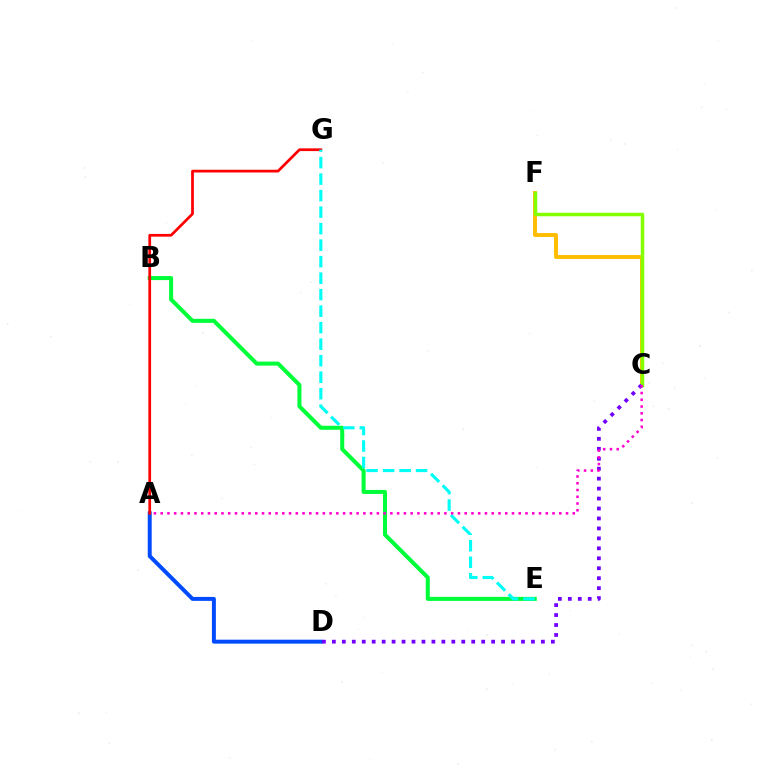{('C', 'F'): [{'color': '#ffbd00', 'line_style': 'solid', 'thickness': 2.83}, {'color': '#84ff00', 'line_style': 'solid', 'thickness': 2.52}], ('A', 'D'): [{'color': '#004bff', 'line_style': 'solid', 'thickness': 2.85}], ('B', 'E'): [{'color': '#00ff39', 'line_style': 'solid', 'thickness': 2.9}], ('A', 'G'): [{'color': '#ff0000', 'line_style': 'solid', 'thickness': 1.96}], ('E', 'G'): [{'color': '#00fff6', 'line_style': 'dashed', 'thickness': 2.24}], ('C', 'D'): [{'color': '#7200ff', 'line_style': 'dotted', 'thickness': 2.7}], ('A', 'C'): [{'color': '#ff00cf', 'line_style': 'dotted', 'thickness': 1.84}]}